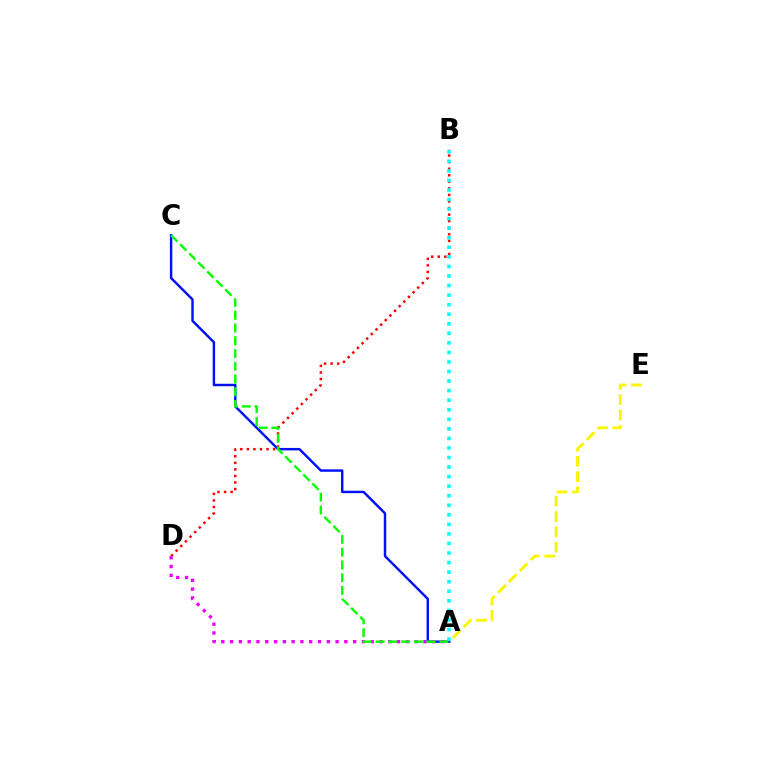{('A', 'E'): [{'color': '#fcf500', 'line_style': 'dashed', 'thickness': 2.08}], ('A', 'C'): [{'color': '#0010ff', 'line_style': 'solid', 'thickness': 1.76}, {'color': '#08ff00', 'line_style': 'dashed', 'thickness': 1.73}], ('B', 'D'): [{'color': '#ff0000', 'line_style': 'dotted', 'thickness': 1.78}], ('A', 'D'): [{'color': '#ee00ff', 'line_style': 'dotted', 'thickness': 2.39}], ('A', 'B'): [{'color': '#00fff6', 'line_style': 'dotted', 'thickness': 2.6}]}